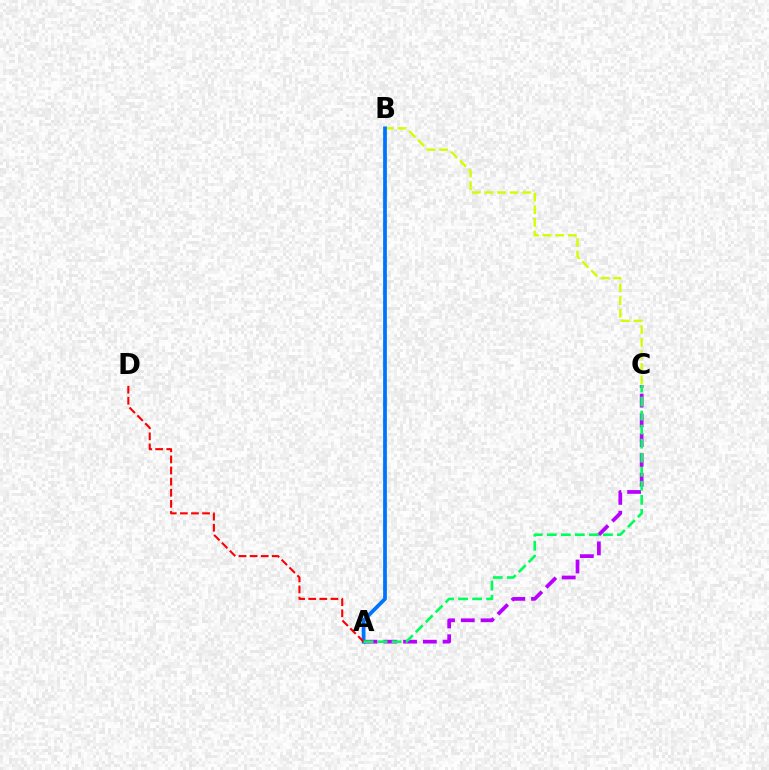{('A', 'C'): [{'color': '#b900ff', 'line_style': 'dashed', 'thickness': 2.69}, {'color': '#00ff5c', 'line_style': 'dashed', 'thickness': 1.91}], ('B', 'C'): [{'color': '#d1ff00', 'line_style': 'dashed', 'thickness': 1.71}], ('A', 'B'): [{'color': '#0074ff', 'line_style': 'solid', 'thickness': 2.7}], ('A', 'D'): [{'color': '#ff0000', 'line_style': 'dashed', 'thickness': 1.51}]}